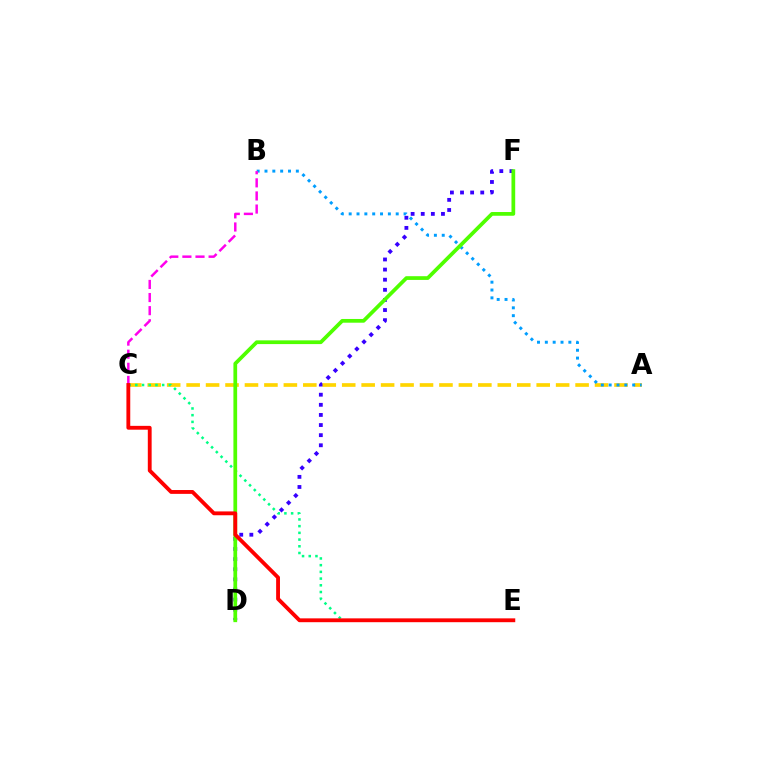{('D', 'F'): [{'color': '#3700ff', 'line_style': 'dotted', 'thickness': 2.75}, {'color': '#4fff00', 'line_style': 'solid', 'thickness': 2.69}], ('A', 'C'): [{'color': '#ffd500', 'line_style': 'dashed', 'thickness': 2.64}], ('C', 'E'): [{'color': '#00ff86', 'line_style': 'dotted', 'thickness': 1.82}, {'color': '#ff0000', 'line_style': 'solid', 'thickness': 2.76}], ('A', 'B'): [{'color': '#009eff', 'line_style': 'dotted', 'thickness': 2.13}], ('B', 'C'): [{'color': '#ff00ed', 'line_style': 'dashed', 'thickness': 1.78}]}